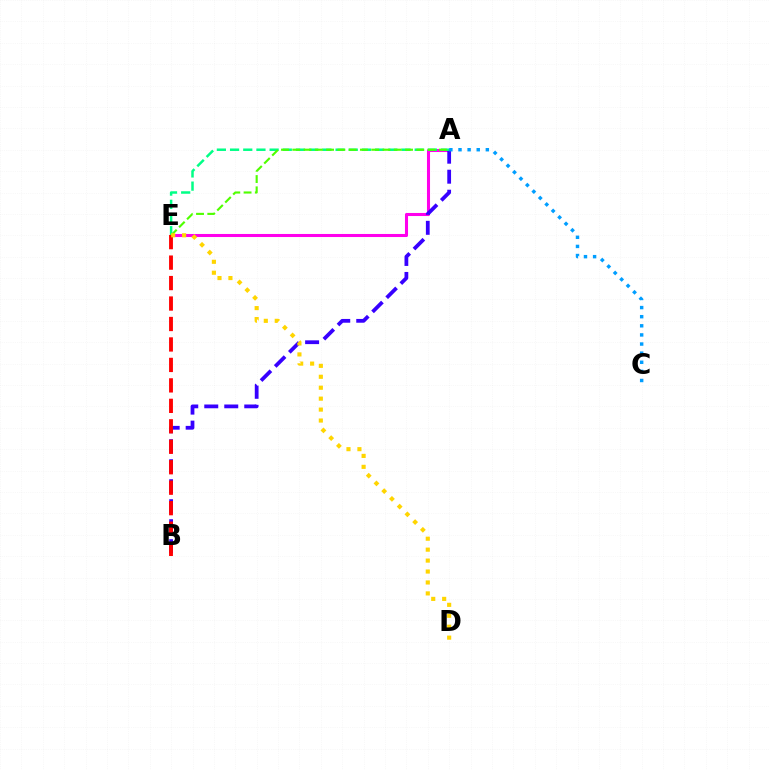{('A', 'E'): [{'color': '#ff00ed', 'line_style': 'solid', 'thickness': 2.2}, {'color': '#00ff86', 'line_style': 'dashed', 'thickness': 1.79}, {'color': '#4fff00', 'line_style': 'dashed', 'thickness': 1.53}], ('A', 'B'): [{'color': '#3700ff', 'line_style': 'dashed', 'thickness': 2.72}], ('A', 'C'): [{'color': '#009eff', 'line_style': 'dotted', 'thickness': 2.48}], ('B', 'E'): [{'color': '#ff0000', 'line_style': 'dashed', 'thickness': 2.78}], ('D', 'E'): [{'color': '#ffd500', 'line_style': 'dotted', 'thickness': 2.97}]}